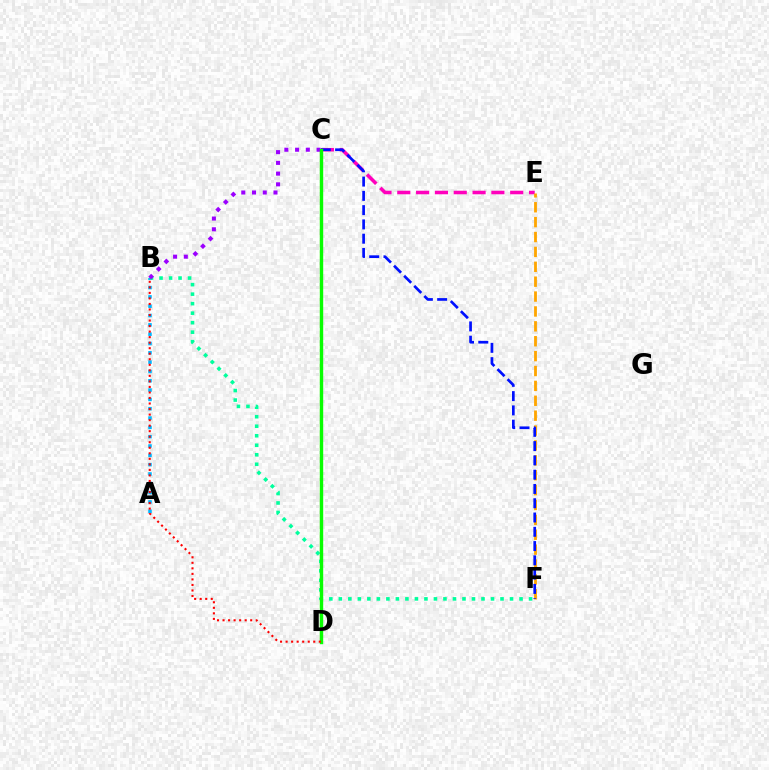{('C', 'E'): [{'color': '#ff00bd', 'line_style': 'dashed', 'thickness': 2.56}], ('C', 'D'): [{'color': '#b3ff00', 'line_style': 'dashed', 'thickness': 1.53}, {'color': '#08ff00', 'line_style': 'solid', 'thickness': 2.44}], ('A', 'B'): [{'color': '#00b5ff', 'line_style': 'dotted', 'thickness': 2.53}], ('B', 'F'): [{'color': '#00ff9d', 'line_style': 'dotted', 'thickness': 2.58}], ('E', 'F'): [{'color': '#ffa500', 'line_style': 'dashed', 'thickness': 2.02}], ('B', 'C'): [{'color': '#9b00ff', 'line_style': 'dotted', 'thickness': 2.92}], ('C', 'F'): [{'color': '#0010ff', 'line_style': 'dashed', 'thickness': 1.94}], ('B', 'D'): [{'color': '#ff0000', 'line_style': 'dotted', 'thickness': 1.5}]}